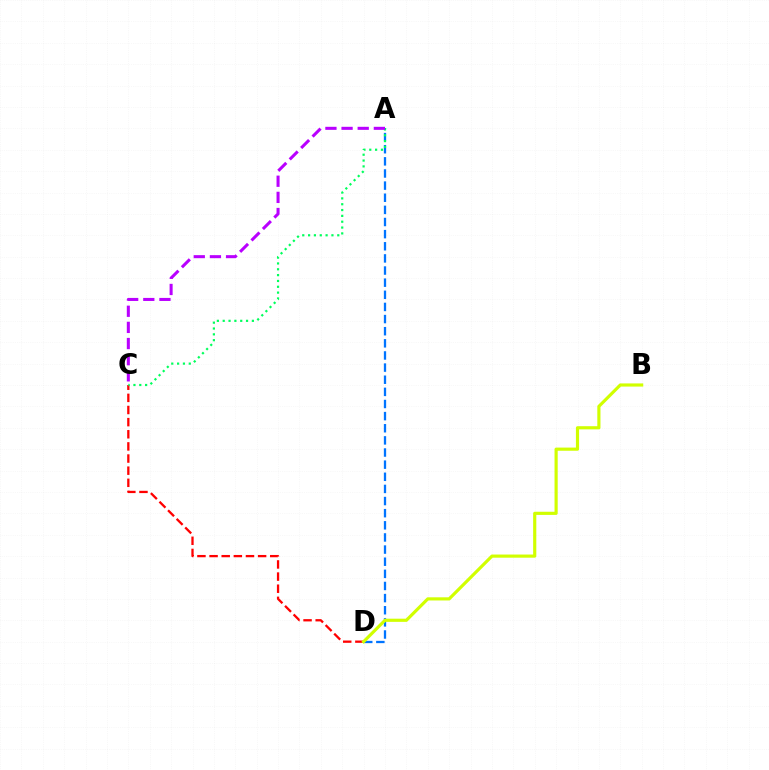{('A', 'D'): [{'color': '#0074ff', 'line_style': 'dashed', 'thickness': 1.65}], ('C', 'D'): [{'color': '#ff0000', 'line_style': 'dashed', 'thickness': 1.65}], ('A', 'C'): [{'color': '#00ff5c', 'line_style': 'dotted', 'thickness': 1.59}, {'color': '#b900ff', 'line_style': 'dashed', 'thickness': 2.19}], ('B', 'D'): [{'color': '#d1ff00', 'line_style': 'solid', 'thickness': 2.28}]}